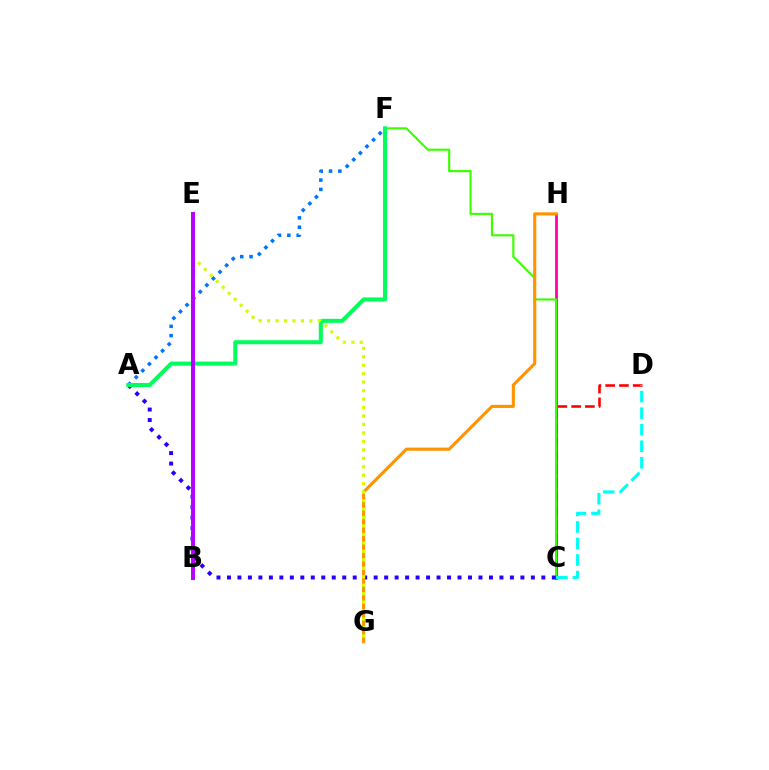{('C', 'D'): [{'color': '#ff0000', 'line_style': 'dashed', 'thickness': 1.87}, {'color': '#00fff6', 'line_style': 'dashed', 'thickness': 2.25}], ('C', 'H'): [{'color': '#ff00ac', 'line_style': 'solid', 'thickness': 1.98}], ('A', 'F'): [{'color': '#0074ff', 'line_style': 'dotted', 'thickness': 2.54}, {'color': '#00ff5c', 'line_style': 'solid', 'thickness': 2.9}], ('C', 'F'): [{'color': '#3dff00', 'line_style': 'solid', 'thickness': 1.55}], ('A', 'C'): [{'color': '#2500ff', 'line_style': 'dotted', 'thickness': 2.85}], ('G', 'H'): [{'color': '#ff9400', 'line_style': 'solid', 'thickness': 2.25}], ('E', 'G'): [{'color': '#d1ff00', 'line_style': 'dotted', 'thickness': 2.3}], ('B', 'E'): [{'color': '#b900ff', 'line_style': 'solid', 'thickness': 2.84}]}